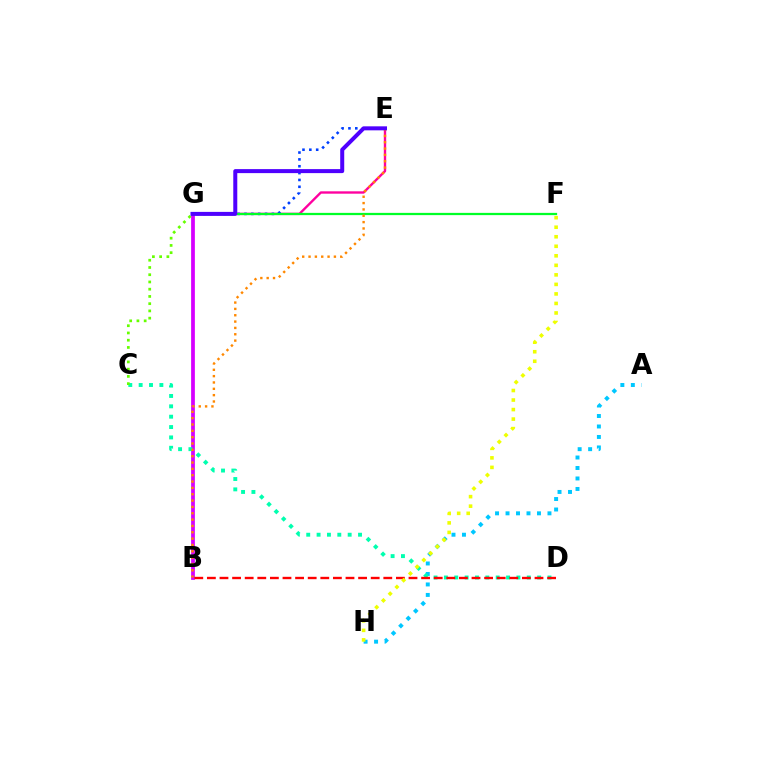{('A', 'H'): [{'color': '#00c7ff', 'line_style': 'dotted', 'thickness': 2.85}], ('E', 'G'): [{'color': '#ff00a0', 'line_style': 'solid', 'thickness': 1.7}, {'color': '#003fff', 'line_style': 'dotted', 'thickness': 1.86}, {'color': '#4f00ff', 'line_style': 'solid', 'thickness': 2.88}], ('B', 'G'): [{'color': '#d600ff', 'line_style': 'solid', 'thickness': 2.7}], ('C', 'D'): [{'color': '#00ffaf', 'line_style': 'dotted', 'thickness': 2.81}], ('F', 'G'): [{'color': '#00ff27', 'line_style': 'solid', 'thickness': 1.62}], ('B', 'E'): [{'color': '#ff8800', 'line_style': 'dotted', 'thickness': 1.72}], ('B', 'D'): [{'color': '#ff0000', 'line_style': 'dashed', 'thickness': 1.71}], ('C', 'G'): [{'color': '#66ff00', 'line_style': 'dotted', 'thickness': 1.97}], ('F', 'H'): [{'color': '#eeff00', 'line_style': 'dotted', 'thickness': 2.59}]}